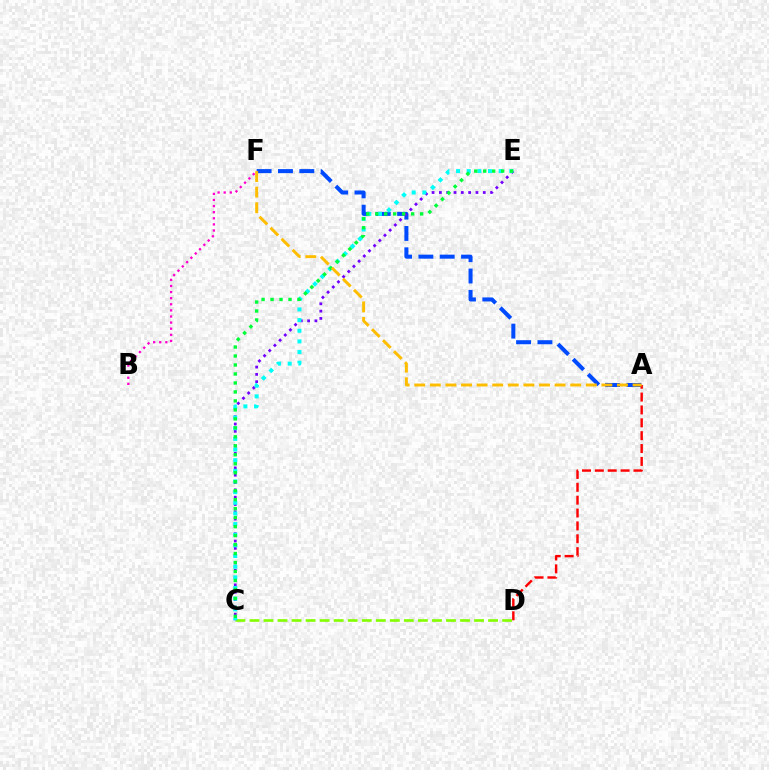{('B', 'F'): [{'color': '#ff00cf', 'line_style': 'dotted', 'thickness': 1.66}], ('C', 'D'): [{'color': '#84ff00', 'line_style': 'dashed', 'thickness': 1.91}], ('A', 'F'): [{'color': '#004bff', 'line_style': 'dashed', 'thickness': 2.9}, {'color': '#ffbd00', 'line_style': 'dashed', 'thickness': 2.12}], ('A', 'D'): [{'color': '#ff0000', 'line_style': 'dashed', 'thickness': 1.75}], ('C', 'E'): [{'color': '#7200ff', 'line_style': 'dotted', 'thickness': 1.99}, {'color': '#00fff6', 'line_style': 'dotted', 'thickness': 2.89}, {'color': '#00ff39', 'line_style': 'dotted', 'thickness': 2.44}]}